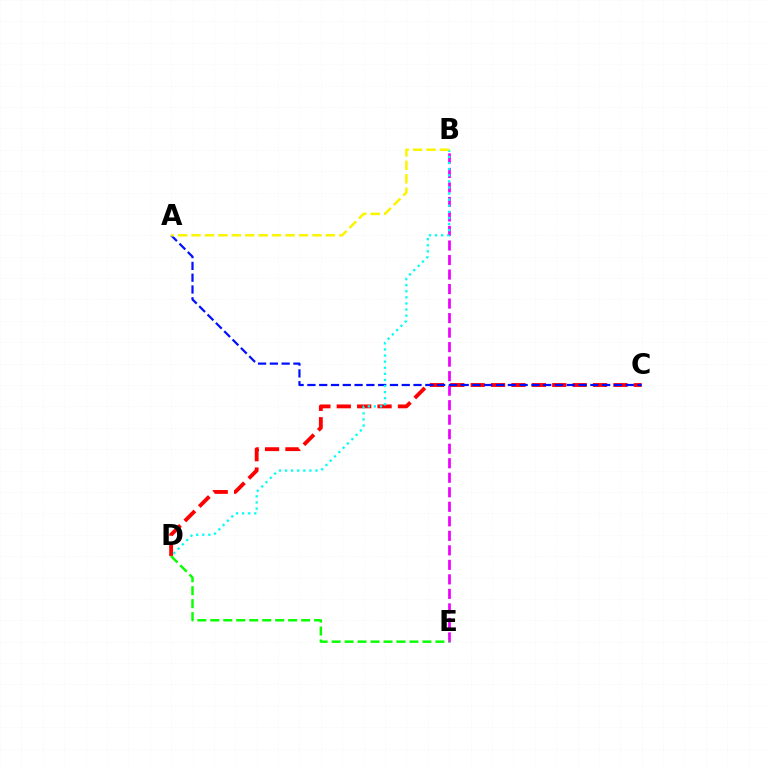{('B', 'E'): [{'color': '#ee00ff', 'line_style': 'dashed', 'thickness': 1.97}], ('C', 'D'): [{'color': '#ff0000', 'line_style': 'dashed', 'thickness': 2.77}], ('A', 'C'): [{'color': '#0010ff', 'line_style': 'dashed', 'thickness': 1.6}], ('B', 'D'): [{'color': '#00fff6', 'line_style': 'dotted', 'thickness': 1.66}], ('D', 'E'): [{'color': '#08ff00', 'line_style': 'dashed', 'thickness': 1.76}], ('A', 'B'): [{'color': '#fcf500', 'line_style': 'dashed', 'thickness': 1.82}]}